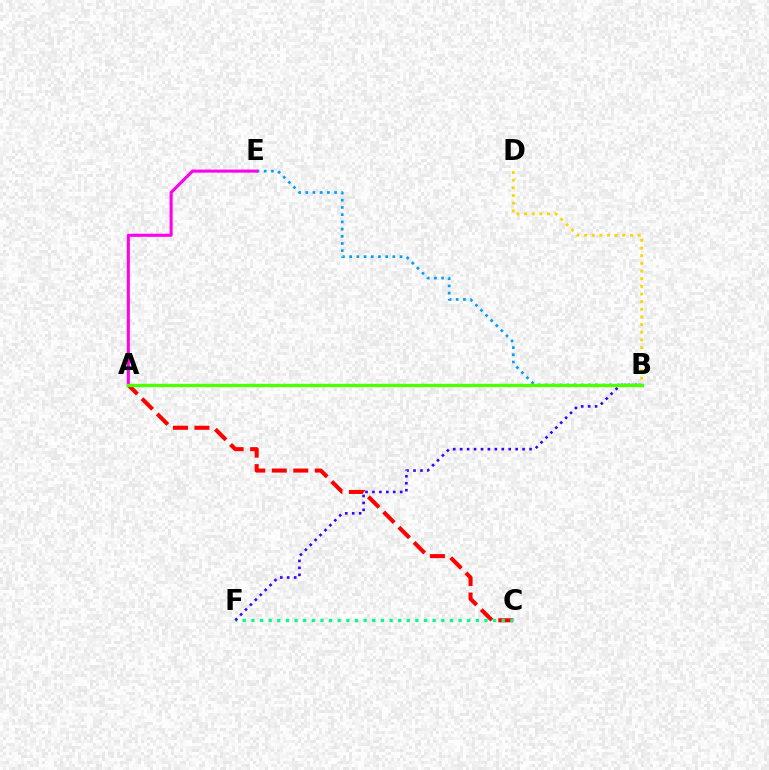{('A', 'C'): [{'color': '#ff0000', 'line_style': 'dashed', 'thickness': 2.92}], ('B', 'E'): [{'color': '#009eff', 'line_style': 'dotted', 'thickness': 1.96}], ('C', 'F'): [{'color': '#00ff86', 'line_style': 'dotted', 'thickness': 2.35}], ('A', 'E'): [{'color': '#ff00ed', 'line_style': 'solid', 'thickness': 2.21}], ('B', 'F'): [{'color': '#3700ff', 'line_style': 'dotted', 'thickness': 1.89}], ('B', 'D'): [{'color': '#ffd500', 'line_style': 'dotted', 'thickness': 2.08}], ('A', 'B'): [{'color': '#4fff00', 'line_style': 'solid', 'thickness': 2.41}]}